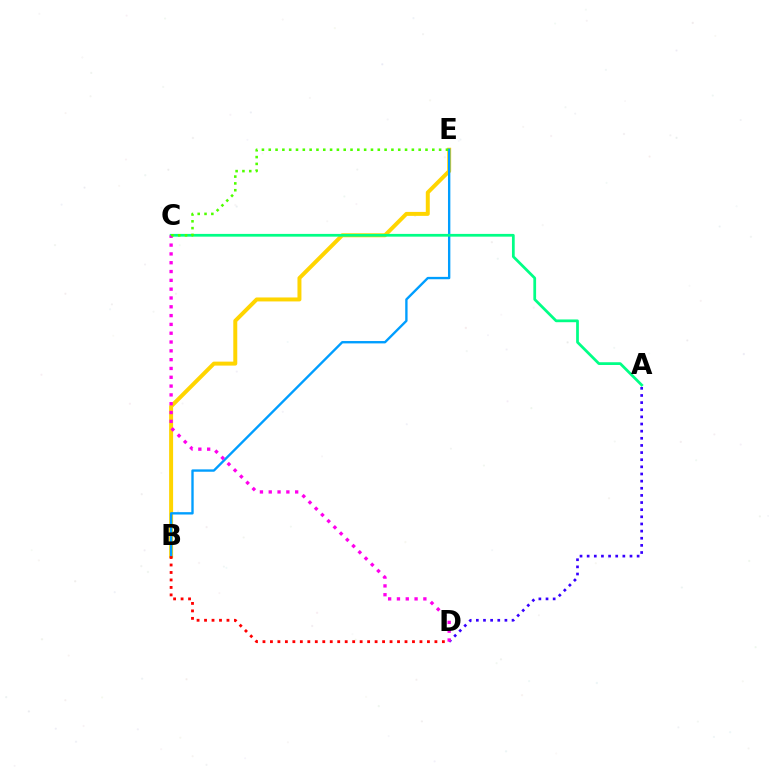{('B', 'E'): [{'color': '#ffd500', 'line_style': 'solid', 'thickness': 2.86}, {'color': '#009eff', 'line_style': 'solid', 'thickness': 1.7}], ('A', 'D'): [{'color': '#3700ff', 'line_style': 'dotted', 'thickness': 1.94}], ('A', 'C'): [{'color': '#00ff86', 'line_style': 'solid', 'thickness': 1.98}], ('B', 'D'): [{'color': '#ff0000', 'line_style': 'dotted', 'thickness': 2.03}], ('C', 'D'): [{'color': '#ff00ed', 'line_style': 'dotted', 'thickness': 2.39}], ('C', 'E'): [{'color': '#4fff00', 'line_style': 'dotted', 'thickness': 1.85}]}